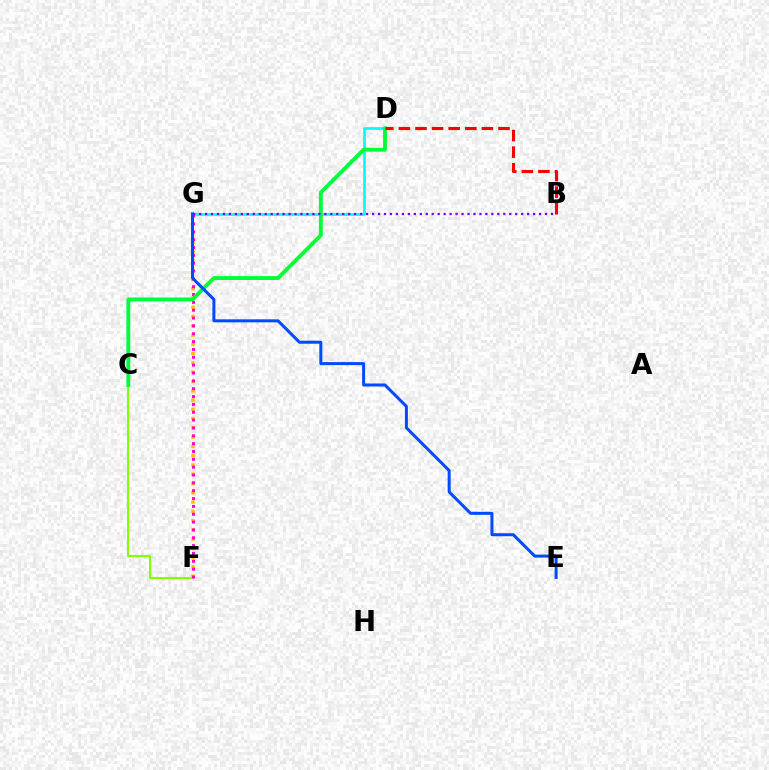{('C', 'F'): [{'color': '#84ff00', 'line_style': 'solid', 'thickness': 1.51}], ('D', 'G'): [{'color': '#00fff6', 'line_style': 'solid', 'thickness': 1.97}], ('F', 'G'): [{'color': '#ffbd00', 'line_style': 'dotted', 'thickness': 2.52}, {'color': '#ff00cf', 'line_style': 'dotted', 'thickness': 2.13}], ('C', 'D'): [{'color': '#00ff39', 'line_style': 'solid', 'thickness': 2.8}], ('B', 'D'): [{'color': '#ff0000', 'line_style': 'dashed', 'thickness': 2.25}], ('B', 'G'): [{'color': '#7200ff', 'line_style': 'dotted', 'thickness': 1.62}], ('E', 'G'): [{'color': '#004bff', 'line_style': 'solid', 'thickness': 2.17}]}